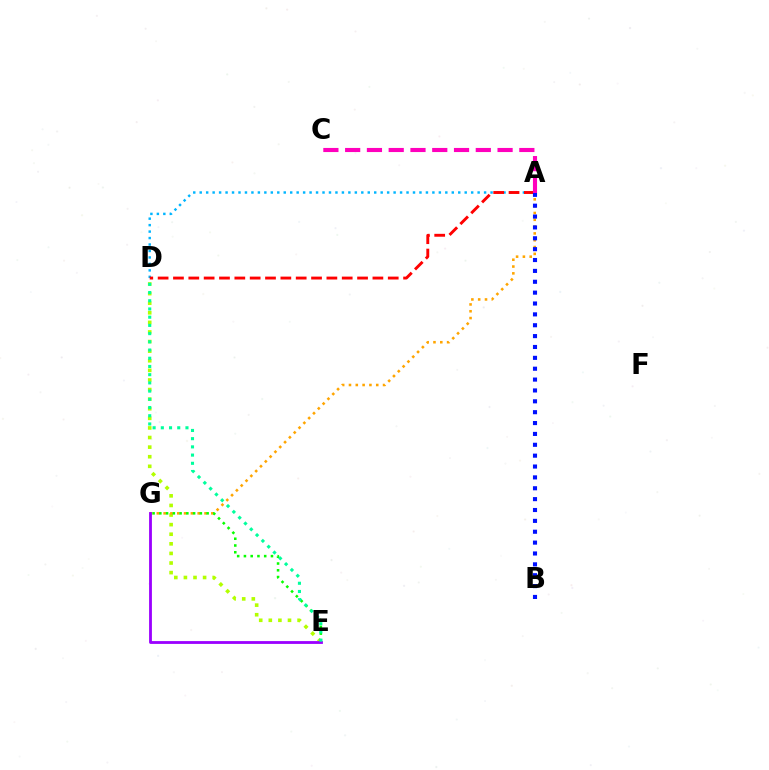{('D', 'E'): [{'color': '#b3ff00', 'line_style': 'dotted', 'thickness': 2.61}, {'color': '#00ff9d', 'line_style': 'dotted', 'thickness': 2.23}], ('A', 'G'): [{'color': '#ffa500', 'line_style': 'dotted', 'thickness': 1.85}], ('E', 'G'): [{'color': '#08ff00', 'line_style': 'dotted', 'thickness': 1.84}, {'color': '#9b00ff', 'line_style': 'solid', 'thickness': 2.03}], ('A', 'D'): [{'color': '#00b5ff', 'line_style': 'dotted', 'thickness': 1.76}, {'color': '#ff0000', 'line_style': 'dashed', 'thickness': 2.08}], ('A', 'B'): [{'color': '#0010ff', 'line_style': 'dotted', 'thickness': 2.95}], ('A', 'C'): [{'color': '#ff00bd', 'line_style': 'dashed', 'thickness': 2.96}]}